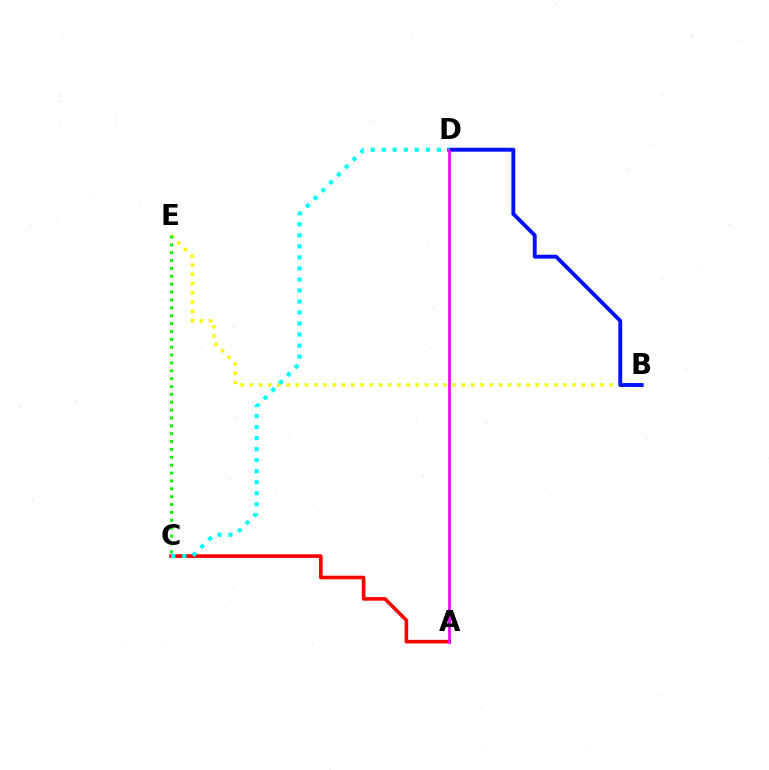{('A', 'C'): [{'color': '#ff0000', 'line_style': 'solid', 'thickness': 2.6}], ('B', 'E'): [{'color': '#fcf500', 'line_style': 'dotted', 'thickness': 2.51}], ('C', 'E'): [{'color': '#08ff00', 'line_style': 'dotted', 'thickness': 2.14}], ('B', 'D'): [{'color': '#0010ff', 'line_style': 'solid', 'thickness': 2.81}], ('C', 'D'): [{'color': '#00fff6', 'line_style': 'dotted', 'thickness': 3.0}], ('A', 'D'): [{'color': '#ee00ff', 'line_style': 'solid', 'thickness': 1.93}]}